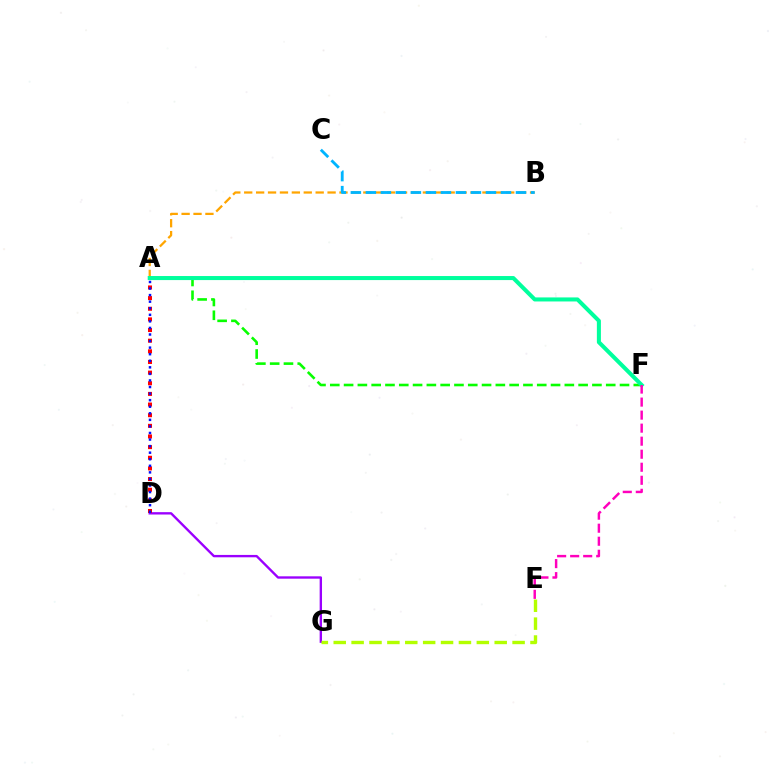{('A', 'F'): [{'color': '#08ff00', 'line_style': 'dashed', 'thickness': 1.87}, {'color': '#00ff9d', 'line_style': 'solid', 'thickness': 2.91}], ('D', 'G'): [{'color': '#9b00ff', 'line_style': 'solid', 'thickness': 1.7}], ('A', 'D'): [{'color': '#ff0000', 'line_style': 'dotted', 'thickness': 2.89}, {'color': '#0010ff', 'line_style': 'dotted', 'thickness': 1.78}], ('A', 'B'): [{'color': '#ffa500', 'line_style': 'dashed', 'thickness': 1.62}], ('B', 'C'): [{'color': '#00b5ff', 'line_style': 'dashed', 'thickness': 2.04}], ('E', 'F'): [{'color': '#ff00bd', 'line_style': 'dashed', 'thickness': 1.77}], ('E', 'G'): [{'color': '#b3ff00', 'line_style': 'dashed', 'thickness': 2.43}]}